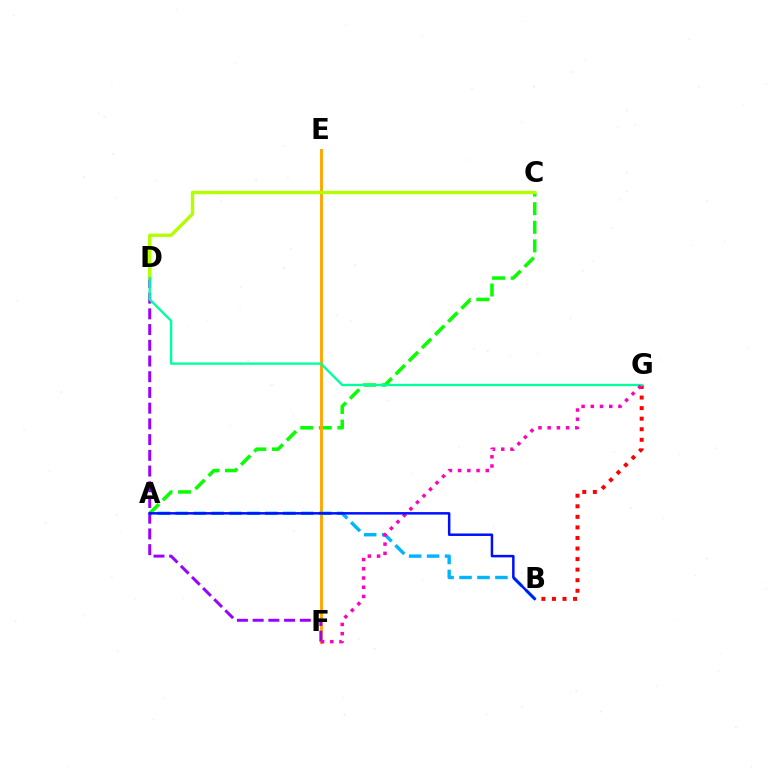{('A', 'C'): [{'color': '#08ff00', 'line_style': 'dashed', 'thickness': 2.53}], ('E', 'F'): [{'color': '#ffa500', 'line_style': 'solid', 'thickness': 2.07}], ('D', 'F'): [{'color': '#9b00ff', 'line_style': 'dashed', 'thickness': 2.14}], ('B', 'G'): [{'color': '#ff0000', 'line_style': 'dotted', 'thickness': 2.87}], ('C', 'D'): [{'color': '#b3ff00', 'line_style': 'solid', 'thickness': 2.42}], ('D', 'G'): [{'color': '#00ff9d', 'line_style': 'solid', 'thickness': 1.67}], ('A', 'B'): [{'color': '#00b5ff', 'line_style': 'dashed', 'thickness': 2.44}, {'color': '#0010ff', 'line_style': 'solid', 'thickness': 1.79}], ('F', 'G'): [{'color': '#ff00bd', 'line_style': 'dotted', 'thickness': 2.5}]}